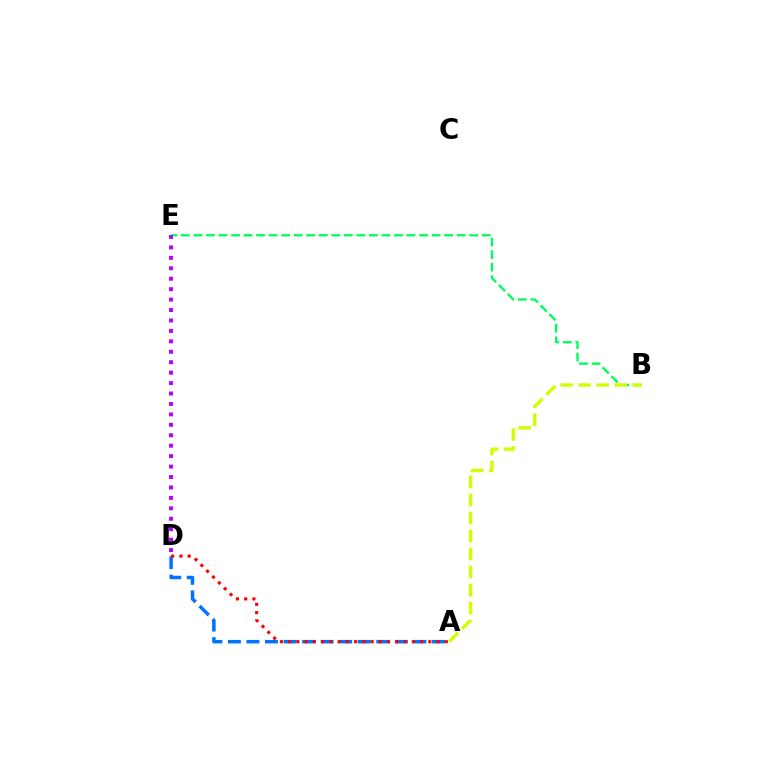{('B', 'E'): [{'color': '#00ff5c', 'line_style': 'dashed', 'thickness': 1.7}], ('D', 'E'): [{'color': '#b900ff', 'line_style': 'dotted', 'thickness': 2.84}], ('A', 'B'): [{'color': '#d1ff00', 'line_style': 'dashed', 'thickness': 2.45}], ('A', 'D'): [{'color': '#0074ff', 'line_style': 'dashed', 'thickness': 2.52}, {'color': '#ff0000', 'line_style': 'dotted', 'thickness': 2.24}]}